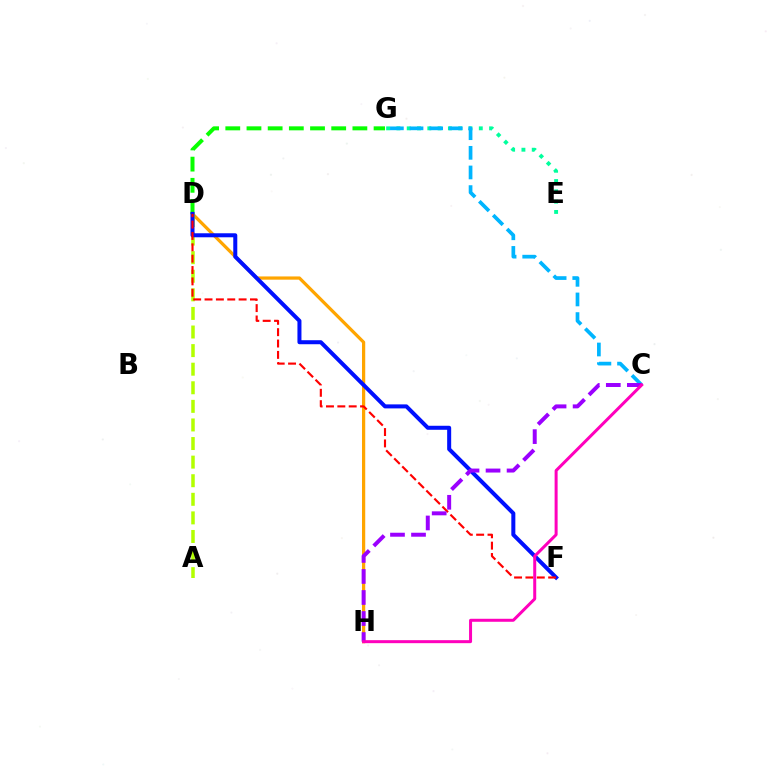{('D', 'H'): [{'color': '#ffa500', 'line_style': 'solid', 'thickness': 2.33}], ('E', 'G'): [{'color': '#00ff9d', 'line_style': 'dotted', 'thickness': 2.8}], ('A', 'D'): [{'color': '#b3ff00', 'line_style': 'dashed', 'thickness': 2.53}], ('D', 'G'): [{'color': '#08ff00', 'line_style': 'dashed', 'thickness': 2.88}], ('C', 'G'): [{'color': '#00b5ff', 'line_style': 'dashed', 'thickness': 2.67}], ('D', 'F'): [{'color': '#0010ff', 'line_style': 'solid', 'thickness': 2.89}, {'color': '#ff0000', 'line_style': 'dashed', 'thickness': 1.54}], ('C', 'H'): [{'color': '#9b00ff', 'line_style': 'dashed', 'thickness': 2.86}, {'color': '#ff00bd', 'line_style': 'solid', 'thickness': 2.16}]}